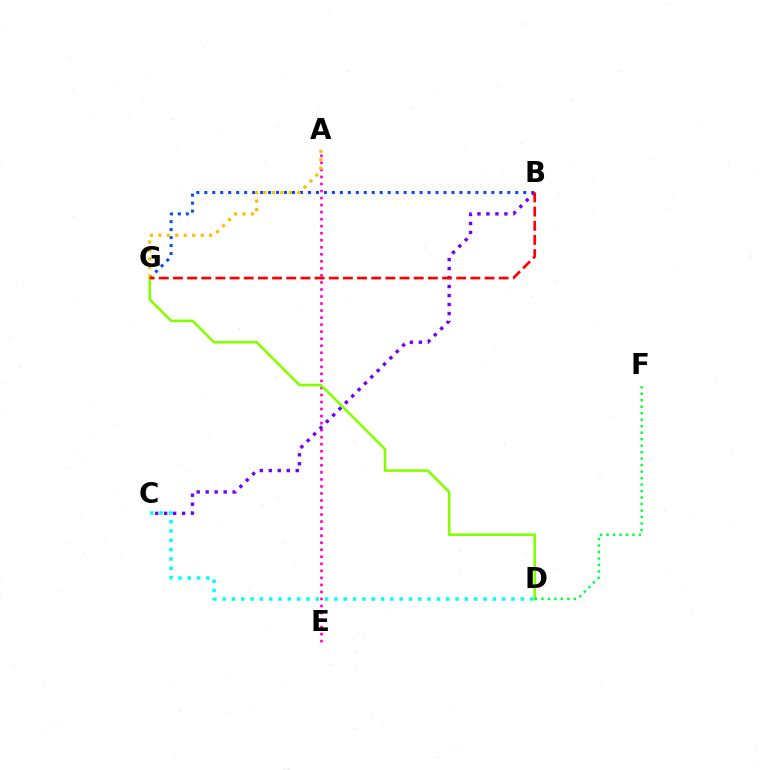{('A', 'E'): [{'color': '#ff00cf', 'line_style': 'dotted', 'thickness': 1.91}], ('B', 'G'): [{'color': '#004bff', 'line_style': 'dotted', 'thickness': 2.17}, {'color': '#ff0000', 'line_style': 'dashed', 'thickness': 1.92}], ('D', 'G'): [{'color': '#84ff00', 'line_style': 'solid', 'thickness': 1.87}], ('B', 'C'): [{'color': '#7200ff', 'line_style': 'dotted', 'thickness': 2.44}], ('C', 'D'): [{'color': '#00fff6', 'line_style': 'dotted', 'thickness': 2.53}], ('A', 'G'): [{'color': '#ffbd00', 'line_style': 'dotted', 'thickness': 2.3}], ('D', 'F'): [{'color': '#00ff39', 'line_style': 'dotted', 'thickness': 1.76}]}